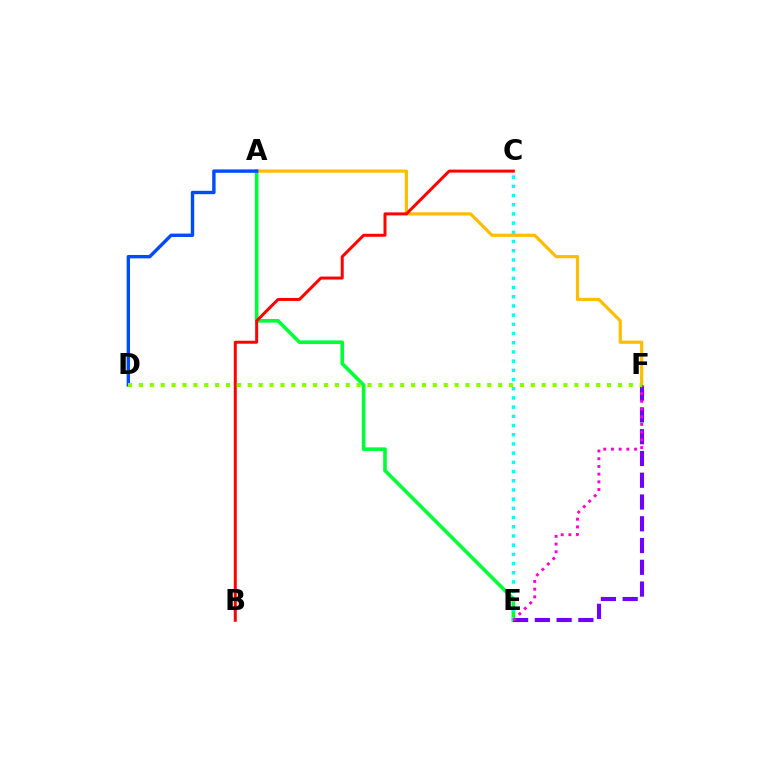{('A', 'E'): [{'color': '#00ff39', 'line_style': 'solid', 'thickness': 2.62}], ('E', 'F'): [{'color': '#7200ff', 'line_style': 'dashed', 'thickness': 2.96}, {'color': '#ff00cf', 'line_style': 'dotted', 'thickness': 2.09}], ('A', 'F'): [{'color': '#ffbd00', 'line_style': 'solid', 'thickness': 2.31}], ('B', 'C'): [{'color': '#ff0000', 'line_style': 'solid', 'thickness': 2.15}], ('C', 'E'): [{'color': '#00fff6', 'line_style': 'dotted', 'thickness': 2.5}], ('A', 'D'): [{'color': '#004bff', 'line_style': 'solid', 'thickness': 2.44}], ('D', 'F'): [{'color': '#84ff00', 'line_style': 'dotted', 'thickness': 2.96}]}